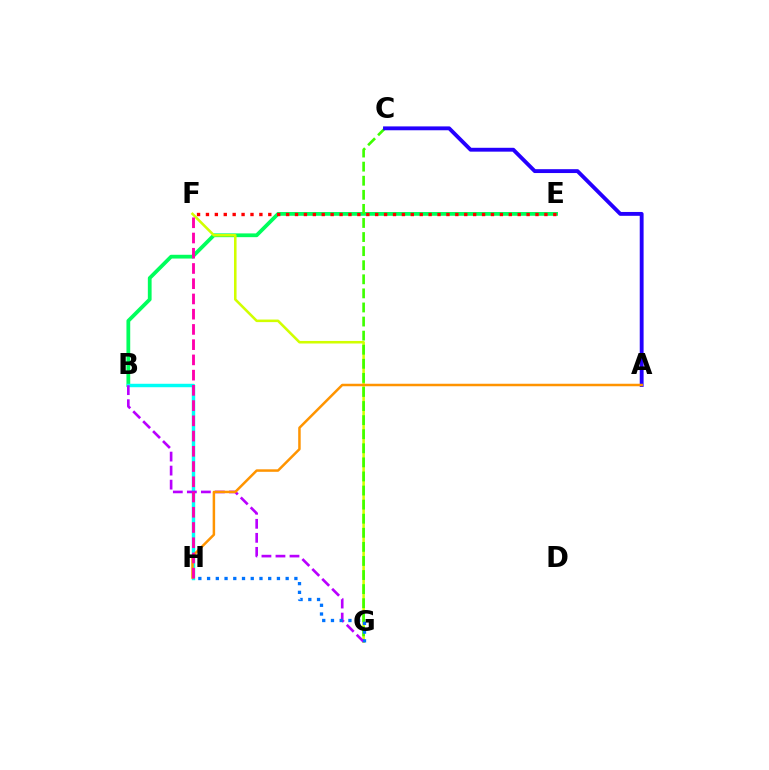{('B', 'E'): [{'color': '#00ff5c', 'line_style': 'solid', 'thickness': 2.71}], ('B', 'H'): [{'color': '#00fff6', 'line_style': 'solid', 'thickness': 2.48}], ('F', 'G'): [{'color': '#d1ff00', 'line_style': 'solid', 'thickness': 1.85}], ('C', 'G'): [{'color': '#3dff00', 'line_style': 'dashed', 'thickness': 1.91}], ('A', 'C'): [{'color': '#2500ff', 'line_style': 'solid', 'thickness': 2.78}], ('B', 'G'): [{'color': '#b900ff', 'line_style': 'dashed', 'thickness': 1.91}], ('A', 'H'): [{'color': '#ff9400', 'line_style': 'solid', 'thickness': 1.8}], ('F', 'H'): [{'color': '#ff00ac', 'line_style': 'dashed', 'thickness': 2.07}], ('G', 'H'): [{'color': '#0074ff', 'line_style': 'dotted', 'thickness': 2.37}], ('E', 'F'): [{'color': '#ff0000', 'line_style': 'dotted', 'thickness': 2.42}]}